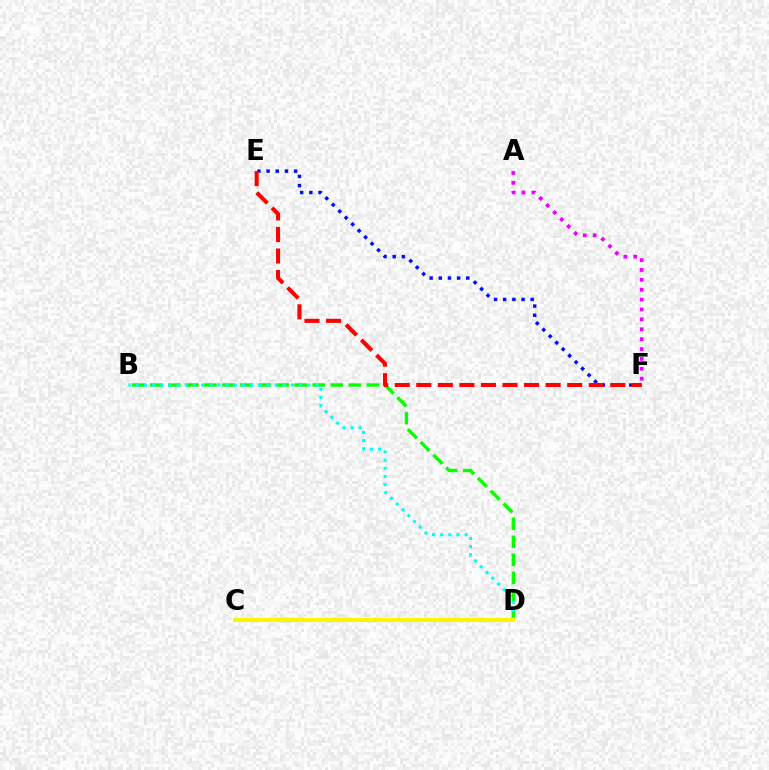{('B', 'D'): [{'color': '#08ff00', 'line_style': 'dashed', 'thickness': 2.45}, {'color': '#00fff6', 'line_style': 'dotted', 'thickness': 2.22}], ('A', 'F'): [{'color': '#ee00ff', 'line_style': 'dotted', 'thickness': 2.68}], ('C', 'D'): [{'color': '#fcf500', 'line_style': 'solid', 'thickness': 2.91}], ('E', 'F'): [{'color': '#0010ff', 'line_style': 'dotted', 'thickness': 2.49}, {'color': '#ff0000', 'line_style': 'dashed', 'thickness': 2.93}]}